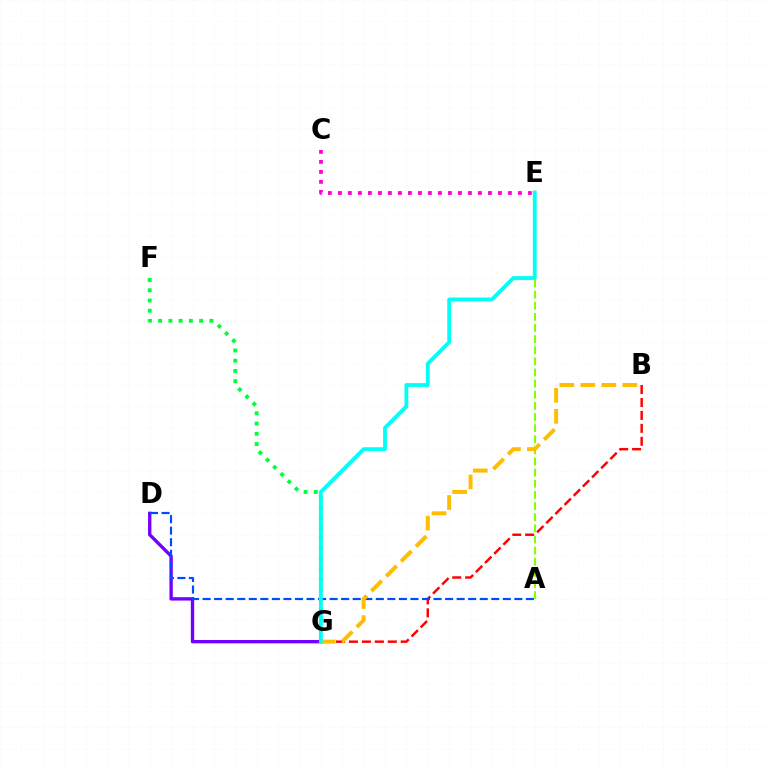{('A', 'E'): [{'color': '#84ff00', 'line_style': 'dashed', 'thickness': 1.51}], ('B', 'G'): [{'color': '#ff0000', 'line_style': 'dashed', 'thickness': 1.76}, {'color': '#ffbd00', 'line_style': 'dashed', 'thickness': 2.85}], ('F', 'G'): [{'color': '#00ff39', 'line_style': 'dotted', 'thickness': 2.78}], ('D', 'G'): [{'color': '#7200ff', 'line_style': 'solid', 'thickness': 2.41}], ('A', 'D'): [{'color': '#004bff', 'line_style': 'dashed', 'thickness': 1.57}], ('C', 'E'): [{'color': '#ff00cf', 'line_style': 'dotted', 'thickness': 2.72}], ('E', 'G'): [{'color': '#00fff6', 'line_style': 'solid', 'thickness': 2.76}]}